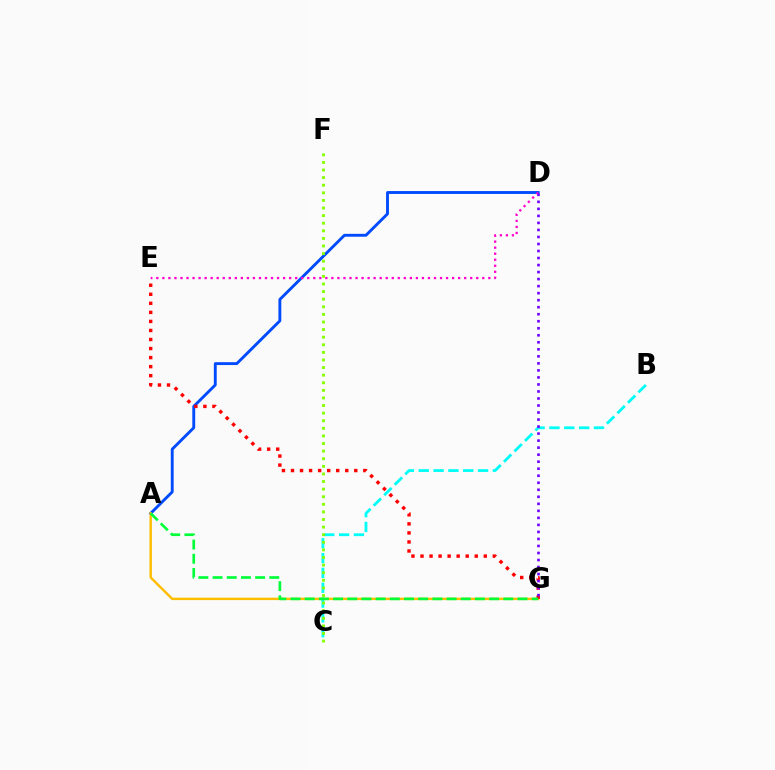{('A', 'D'): [{'color': '#004bff', 'line_style': 'solid', 'thickness': 2.07}], ('B', 'C'): [{'color': '#00fff6', 'line_style': 'dashed', 'thickness': 2.02}], ('A', 'G'): [{'color': '#ffbd00', 'line_style': 'solid', 'thickness': 1.73}, {'color': '#00ff39', 'line_style': 'dashed', 'thickness': 1.93}], ('D', 'E'): [{'color': '#ff00cf', 'line_style': 'dotted', 'thickness': 1.64}], ('E', 'G'): [{'color': '#ff0000', 'line_style': 'dotted', 'thickness': 2.46}], ('C', 'F'): [{'color': '#84ff00', 'line_style': 'dotted', 'thickness': 2.06}], ('D', 'G'): [{'color': '#7200ff', 'line_style': 'dotted', 'thickness': 1.91}]}